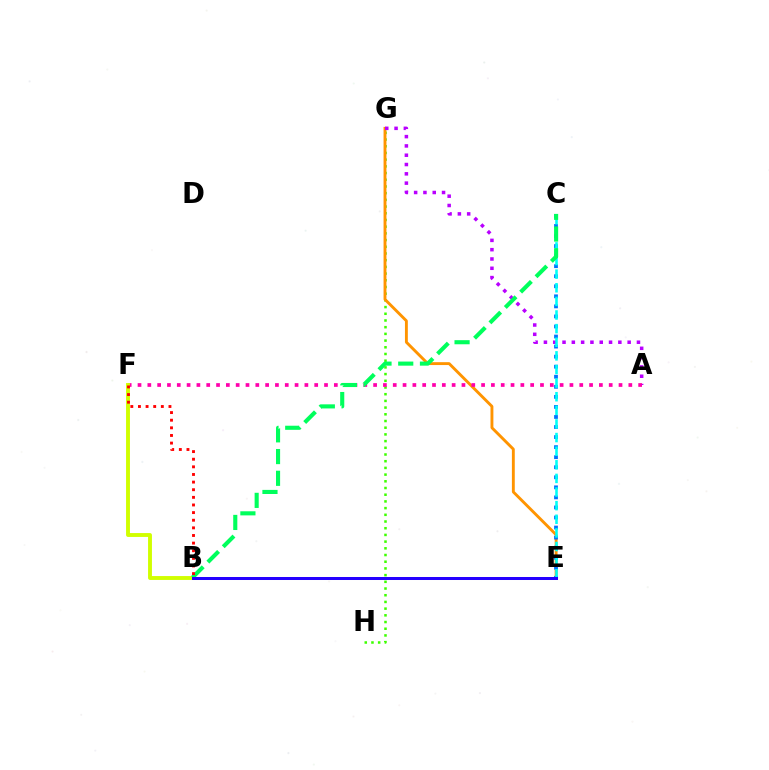{('G', 'H'): [{'color': '#3dff00', 'line_style': 'dotted', 'thickness': 1.82}], ('E', 'G'): [{'color': '#ff9400', 'line_style': 'solid', 'thickness': 2.07}], ('A', 'G'): [{'color': '#b900ff', 'line_style': 'dotted', 'thickness': 2.53}], ('C', 'E'): [{'color': '#0074ff', 'line_style': 'dotted', 'thickness': 2.73}, {'color': '#00fff6', 'line_style': 'dashed', 'thickness': 1.85}], ('A', 'F'): [{'color': '#ff00ac', 'line_style': 'dotted', 'thickness': 2.67}], ('B', 'F'): [{'color': '#d1ff00', 'line_style': 'solid', 'thickness': 2.8}, {'color': '#ff0000', 'line_style': 'dotted', 'thickness': 2.07}], ('B', 'C'): [{'color': '#00ff5c', 'line_style': 'dashed', 'thickness': 2.95}], ('B', 'E'): [{'color': '#2500ff', 'line_style': 'solid', 'thickness': 2.17}]}